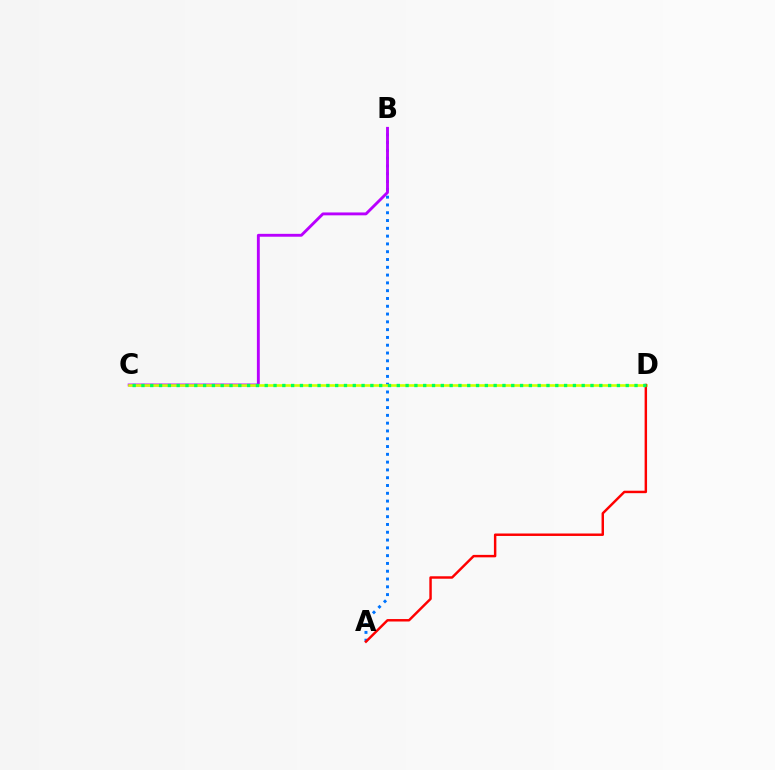{('A', 'B'): [{'color': '#0074ff', 'line_style': 'dotted', 'thickness': 2.12}], ('B', 'C'): [{'color': '#b900ff', 'line_style': 'solid', 'thickness': 2.07}], ('C', 'D'): [{'color': '#d1ff00', 'line_style': 'solid', 'thickness': 1.89}, {'color': '#00ff5c', 'line_style': 'dotted', 'thickness': 2.39}], ('A', 'D'): [{'color': '#ff0000', 'line_style': 'solid', 'thickness': 1.77}]}